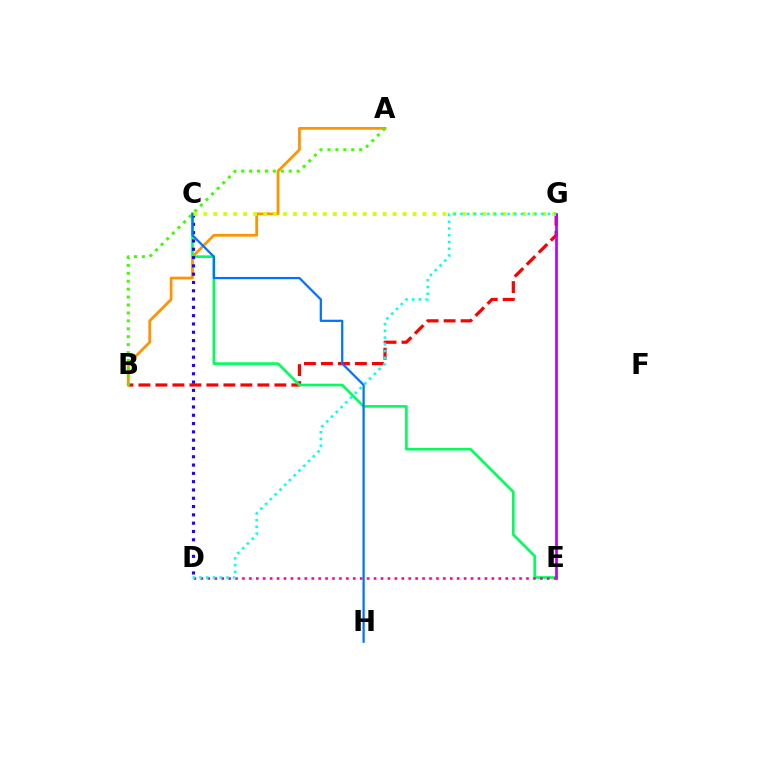{('B', 'G'): [{'color': '#ff0000', 'line_style': 'dashed', 'thickness': 2.31}], ('A', 'B'): [{'color': '#ff9400', 'line_style': 'solid', 'thickness': 1.99}, {'color': '#3dff00', 'line_style': 'dotted', 'thickness': 2.15}], ('C', 'E'): [{'color': '#00ff5c', 'line_style': 'solid', 'thickness': 1.91}], ('C', 'D'): [{'color': '#2500ff', 'line_style': 'dotted', 'thickness': 2.26}], ('E', 'G'): [{'color': '#b900ff', 'line_style': 'solid', 'thickness': 1.94}], ('C', 'H'): [{'color': '#0074ff', 'line_style': 'solid', 'thickness': 1.61}], ('D', 'E'): [{'color': '#ff00ac', 'line_style': 'dotted', 'thickness': 1.88}], ('C', 'G'): [{'color': '#d1ff00', 'line_style': 'dotted', 'thickness': 2.71}], ('D', 'G'): [{'color': '#00fff6', 'line_style': 'dotted', 'thickness': 1.83}]}